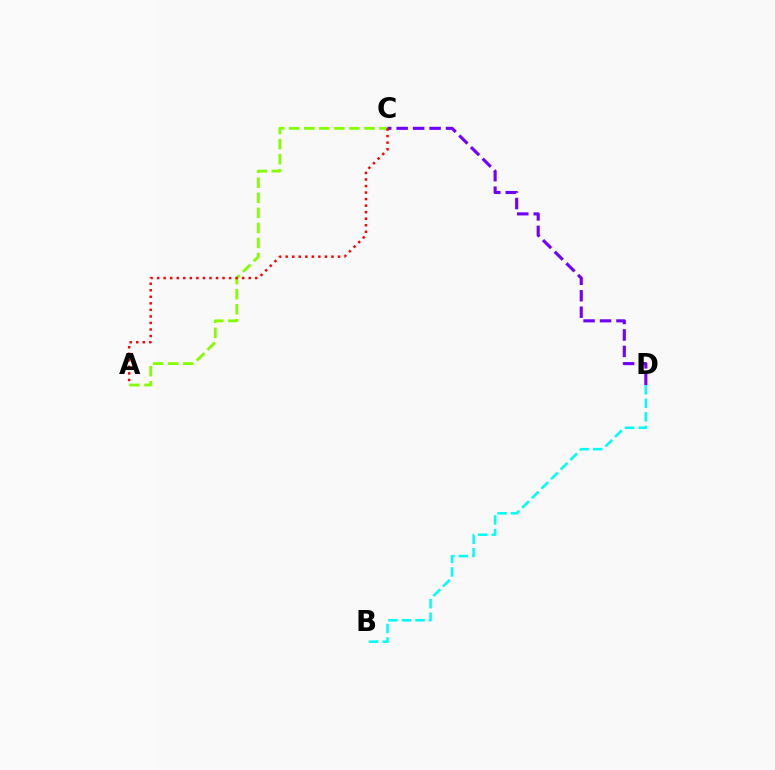{('A', 'C'): [{'color': '#84ff00', 'line_style': 'dashed', 'thickness': 2.04}, {'color': '#ff0000', 'line_style': 'dotted', 'thickness': 1.78}], ('C', 'D'): [{'color': '#7200ff', 'line_style': 'dashed', 'thickness': 2.24}], ('B', 'D'): [{'color': '#00fff6', 'line_style': 'dashed', 'thickness': 1.84}]}